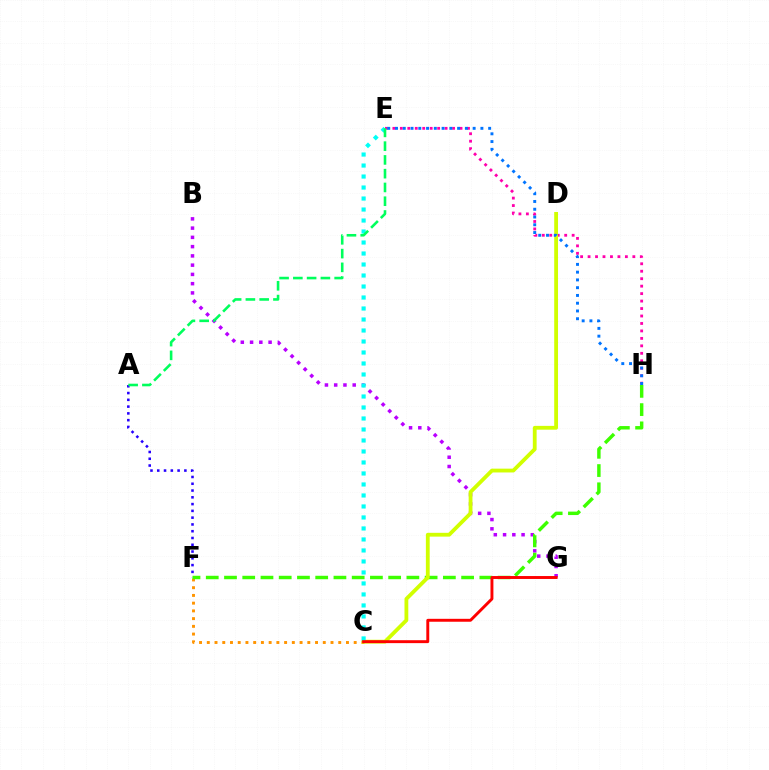{('E', 'H'): [{'color': '#ff00ac', 'line_style': 'dotted', 'thickness': 2.03}, {'color': '#0074ff', 'line_style': 'dotted', 'thickness': 2.11}], ('A', 'F'): [{'color': '#2500ff', 'line_style': 'dotted', 'thickness': 1.84}], ('B', 'G'): [{'color': '#b900ff', 'line_style': 'dotted', 'thickness': 2.52}], ('C', 'F'): [{'color': '#ff9400', 'line_style': 'dotted', 'thickness': 2.1}], ('F', 'H'): [{'color': '#3dff00', 'line_style': 'dashed', 'thickness': 2.48}], ('C', 'D'): [{'color': '#d1ff00', 'line_style': 'solid', 'thickness': 2.74}], ('C', 'E'): [{'color': '#00fff6', 'line_style': 'dotted', 'thickness': 2.99}], ('A', 'E'): [{'color': '#00ff5c', 'line_style': 'dashed', 'thickness': 1.87}], ('C', 'G'): [{'color': '#ff0000', 'line_style': 'solid', 'thickness': 2.1}]}